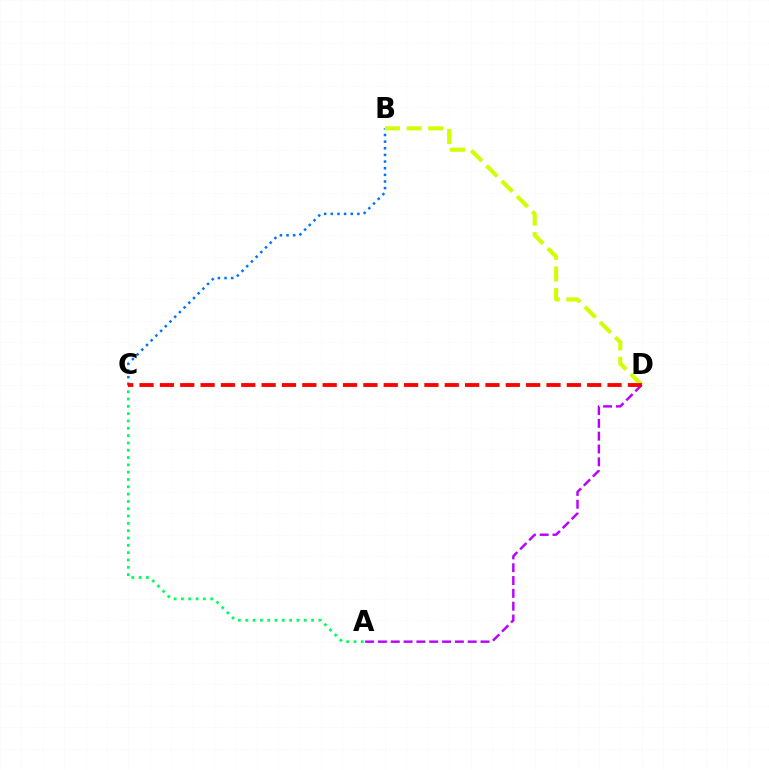{('B', 'C'): [{'color': '#0074ff', 'line_style': 'dotted', 'thickness': 1.8}], ('B', 'D'): [{'color': '#d1ff00', 'line_style': 'dashed', 'thickness': 2.93}], ('A', 'C'): [{'color': '#00ff5c', 'line_style': 'dotted', 'thickness': 1.99}], ('A', 'D'): [{'color': '#b900ff', 'line_style': 'dashed', 'thickness': 1.74}], ('C', 'D'): [{'color': '#ff0000', 'line_style': 'dashed', 'thickness': 2.76}]}